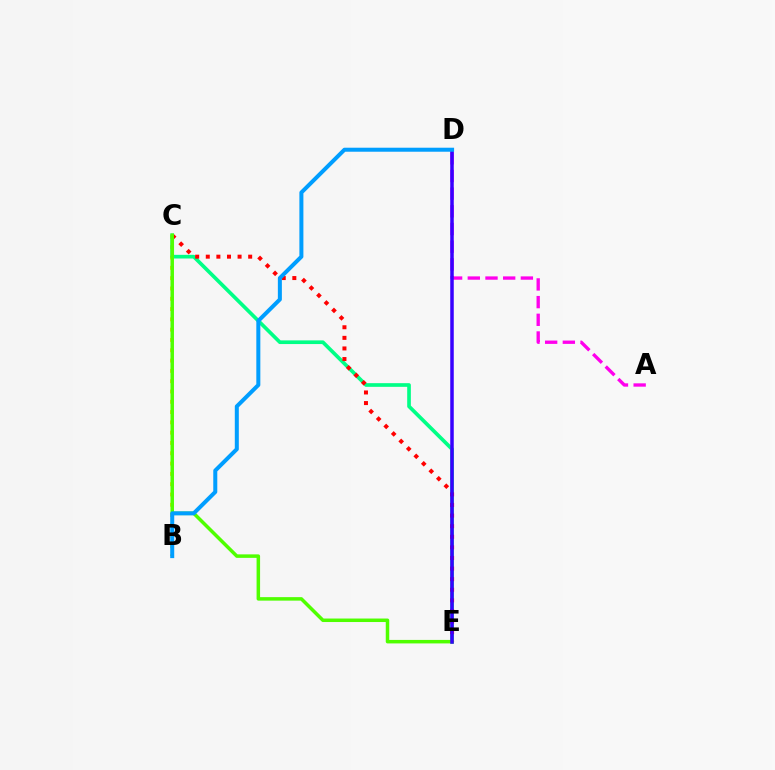{('A', 'D'): [{'color': '#ff00ed', 'line_style': 'dashed', 'thickness': 2.4}], ('B', 'C'): [{'color': '#ffd500', 'line_style': 'dotted', 'thickness': 2.8}], ('C', 'E'): [{'color': '#00ff86', 'line_style': 'solid', 'thickness': 2.64}, {'color': '#ff0000', 'line_style': 'dotted', 'thickness': 2.88}, {'color': '#4fff00', 'line_style': 'solid', 'thickness': 2.52}], ('D', 'E'): [{'color': '#3700ff', 'line_style': 'solid', 'thickness': 2.52}], ('B', 'D'): [{'color': '#009eff', 'line_style': 'solid', 'thickness': 2.89}]}